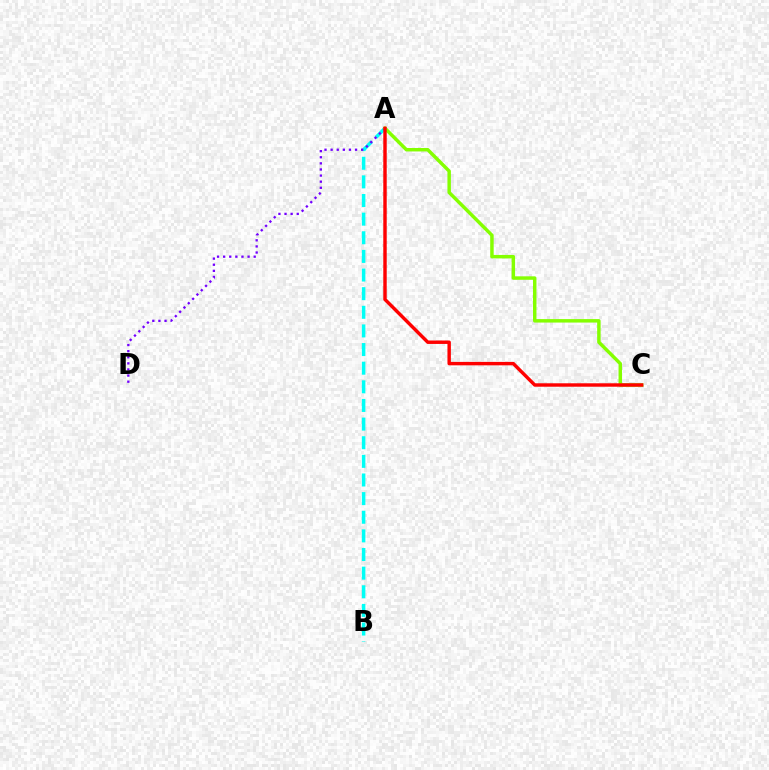{('A', 'B'): [{'color': '#00fff6', 'line_style': 'dashed', 'thickness': 2.53}], ('A', 'D'): [{'color': '#7200ff', 'line_style': 'dotted', 'thickness': 1.66}], ('A', 'C'): [{'color': '#84ff00', 'line_style': 'solid', 'thickness': 2.49}, {'color': '#ff0000', 'line_style': 'solid', 'thickness': 2.47}]}